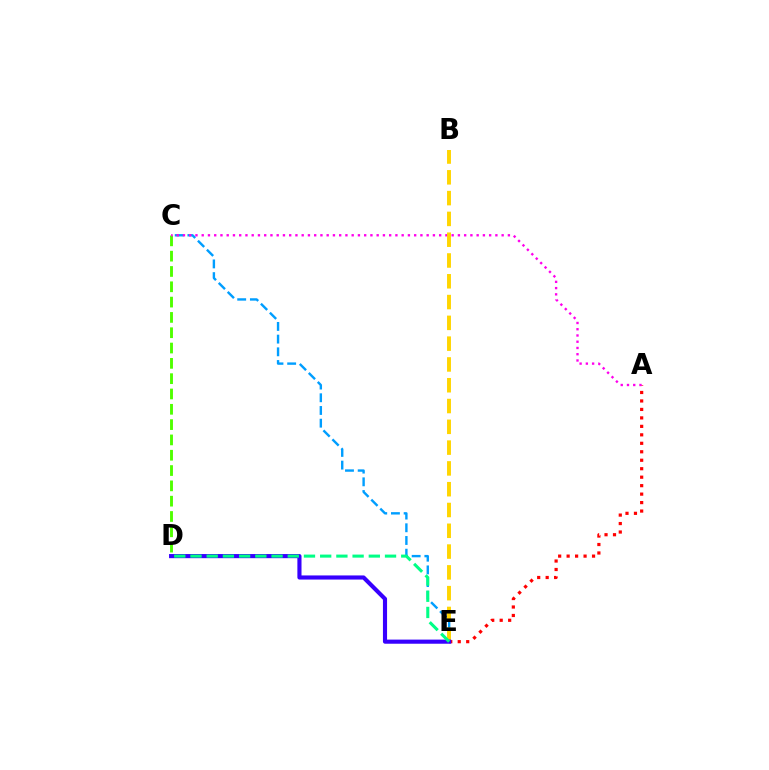{('A', 'E'): [{'color': '#ff0000', 'line_style': 'dotted', 'thickness': 2.3}], ('C', 'E'): [{'color': '#009eff', 'line_style': 'dashed', 'thickness': 1.73}], ('C', 'D'): [{'color': '#4fff00', 'line_style': 'dashed', 'thickness': 2.08}], ('A', 'C'): [{'color': '#ff00ed', 'line_style': 'dotted', 'thickness': 1.7}], ('B', 'E'): [{'color': '#ffd500', 'line_style': 'dashed', 'thickness': 2.82}], ('D', 'E'): [{'color': '#3700ff', 'line_style': 'solid', 'thickness': 2.97}, {'color': '#00ff86', 'line_style': 'dashed', 'thickness': 2.2}]}